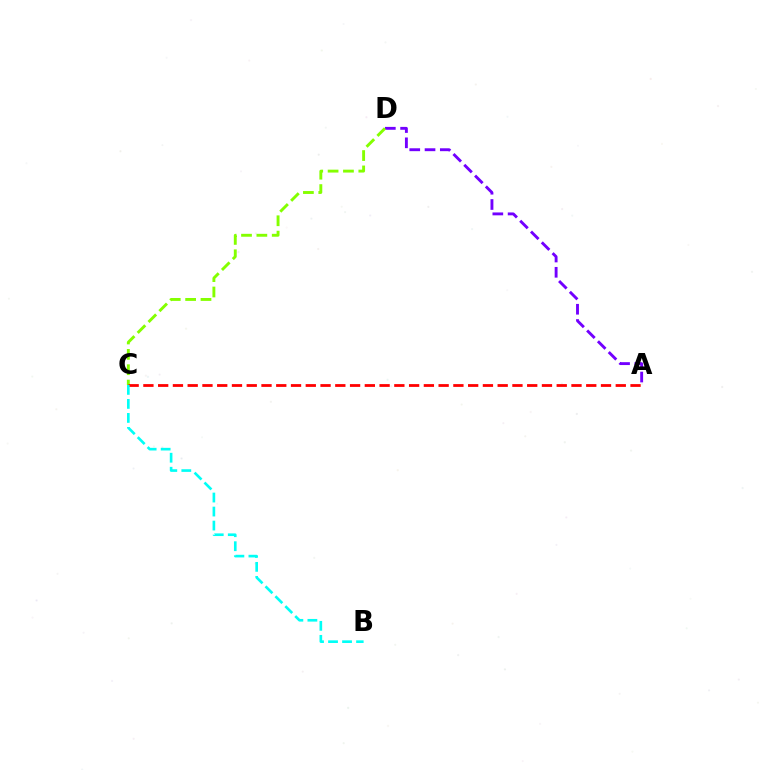{('A', 'D'): [{'color': '#7200ff', 'line_style': 'dashed', 'thickness': 2.07}], ('C', 'D'): [{'color': '#84ff00', 'line_style': 'dashed', 'thickness': 2.09}], ('A', 'C'): [{'color': '#ff0000', 'line_style': 'dashed', 'thickness': 2.01}], ('B', 'C'): [{'color': '#00fff6', 'line_style': 'dashed', 'thickness': 1.9}]}